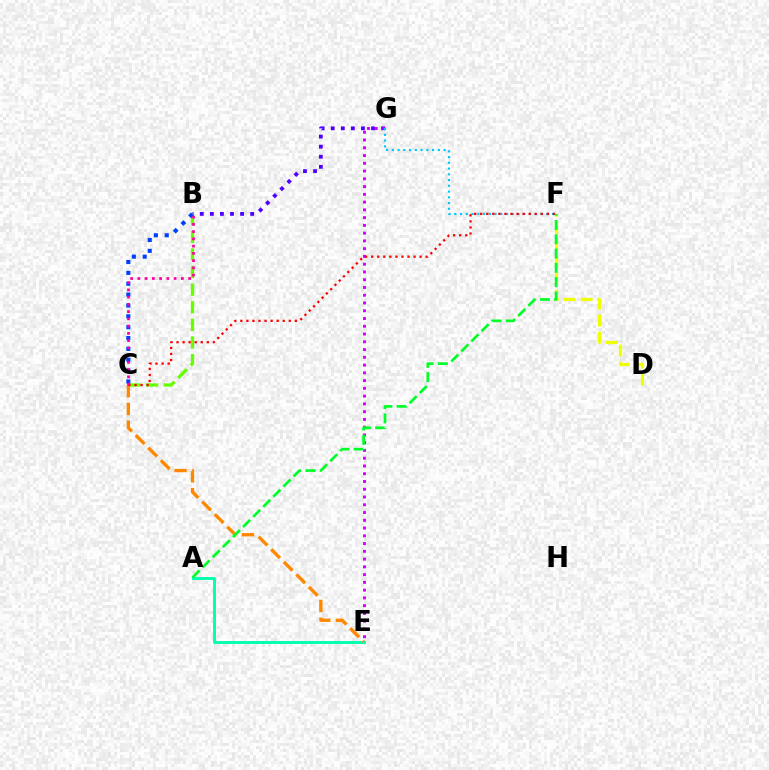{('B', 'G'): [{'color': '#4f00ff', 'line_style': 'dotted', 'thickness': 2.74}], ('E', 'G'): [{'color': '#d600ff', 'line_style': 'dotted', 'thickness': 2.11}], ('D', 'F'): [{'color': '#eeff00', 'line_style': 'dashed', 'thickness': 2.31}], ('B', 'C'): [{'color': '#66ff00', 'line_style': 'dashed', 'thickness': 2.39}, {'color': '#003fff', 'line_style': 'dotted', 'thickness': 2.95}, {'color': '#ff00a0', 'line_style': 'dotted', 'thickness': 1.97}], ('A', 'E'): [{'color': '#00ffaf', 'line_style': 'solid', 'thickness': 2.08}], ('C', 'E'): [{'color': '#ff8800', 'line_style': 'dashed', 'thickness': 2.41}], ('F', 'G'): [{'color': '#00c7ff', 'line_style': 'dotted', 'thickness': 1.56}], ('C', 'F'): [{'color': '#ff0000', 'line_style': 'dotted', 'thickness': 1.65}], ('A', 'F'): [{'color': '#00ff27', 'line_style': 'dashed', 'thickness': 1.94}]}